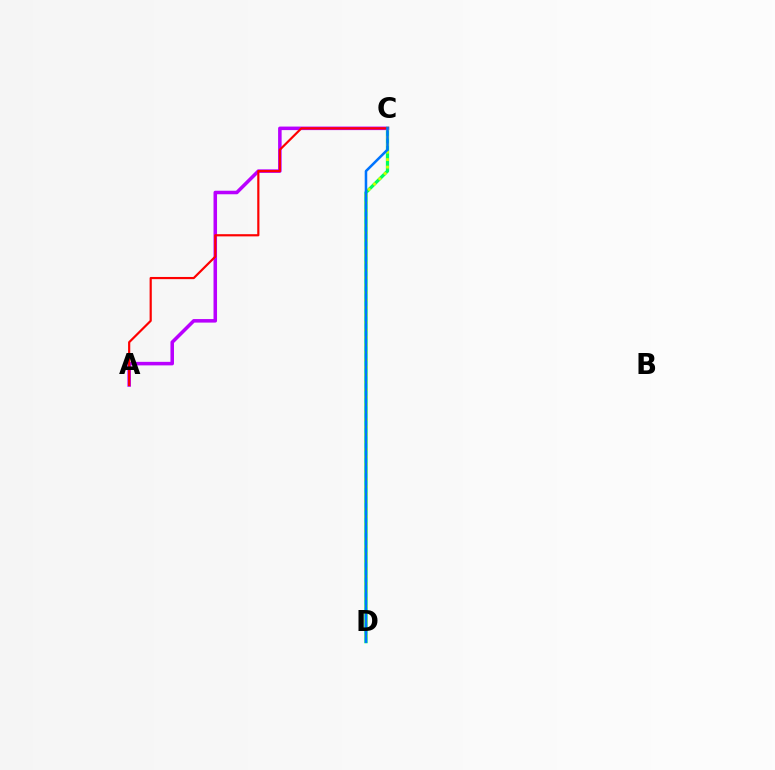{('A', 'C'): [{'color': '#b900ff', 'line_style': 'solid', 'thickness': 2.54}, {'color': '#ff0000', 'line_style': 'solid', 'thickness': 1.58}], ('C', 'D'): [{'color': '#00ff5c', 'line_style': 'solid', 'thickness': 2.34}, {'color': '#d1ff00', 'line_style': 'dotted', 'thickness': 2.03}, {'color': '#0074ff', 'line_style': 'solid', 'thickness': 1.83}]}